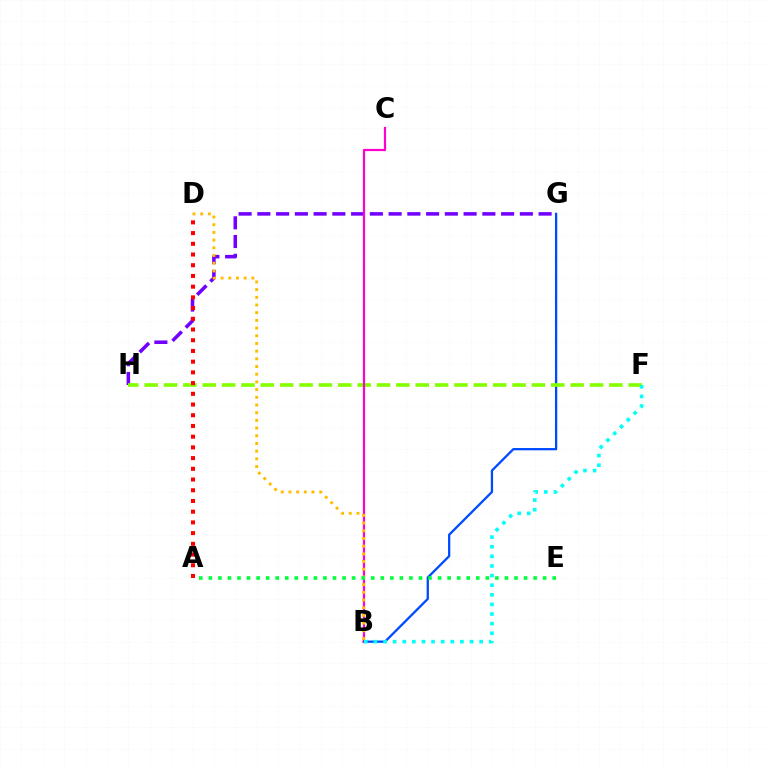{('B', 'G'): [{'color': '#004bff', 'line_style': 'solid', 'thickness': 1.65}], ('G', 'H'): [{'color': '#7200ff', 'line_style': 'dashed', 'thickness': 2.55}], ('F', 'H'): [{'color': '#84ff00', 'line_style': 'dashed', 'thickness': 2.63}], ('A', 'D'): [{'color': '#ff0000', 'line_style': 'dotted', 'thickness': 2.91}], ('B', 'C'): [{'color': '#ff00cf', 'line_style': 'solid', 'thickness': 1.59}], ('B', 'D'): [{'color': '#ffbd00', 'line_style': 'dotted', 'thickness': 2.09}], ('A', 'E'): [{'color': '#00ff39', 'line_style': 'dotted', 'thickness': 2.6}], ('B', 'F'): [{'color': '#00fff6', 'line_style': 'dotted', 'thickness': 2.61}]}